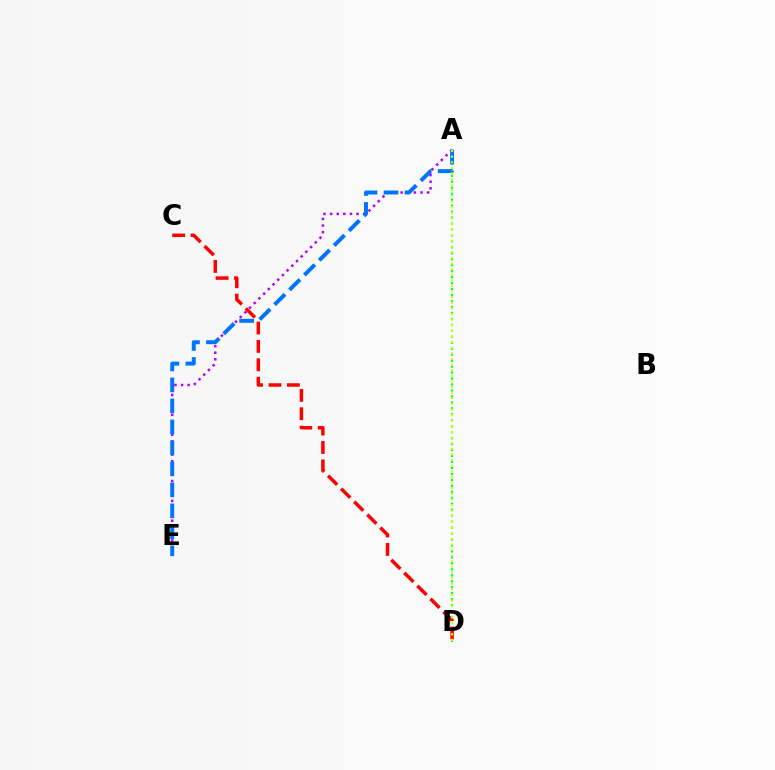{('A', 'D'): [{'color': '#00ff5c', 'line_style': 'dotted', 'thickness': 1.62}, {'color': '#d1ff00', 'line_style': 'dotted', 'thickness': 1.53}], ('A', 'E'): [{'color': '#b900ff', 'line_style': 'dotted', 'thickness': 1.8}, {'color': '#0074ff', 'line_style': 'dashed', 'thickness': 2.85}], ('C', 'D'): [{'color': '#ff0000', 'line_style': 'dashed', 'thickness': 2.5}]}